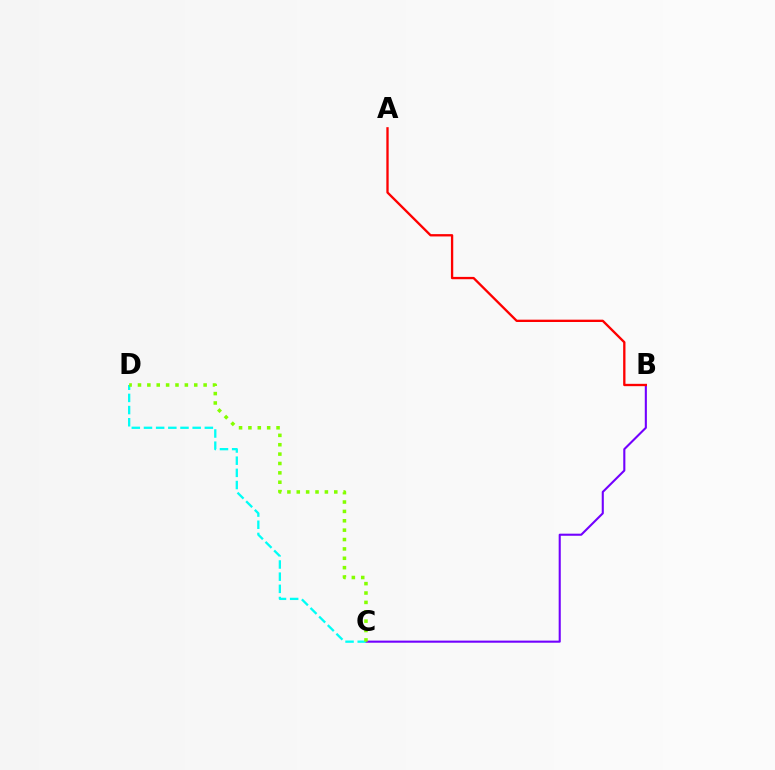{('B', 'C'): [{'color': '#7200ff', 'line_style': 'solid', 'thickness': 1.51}], ('C', 'D'): [{'color': '#00fff6', 'line_style': 'dashed', 'thickness': 1.65}, {'color': '#84ff00', 'line_style': 'dotted', 'thickness': 2.55}], ('A', 'B'): [{'color': '#ff0000', 'line_style': 'solid', 'thickness': 1.67}]}